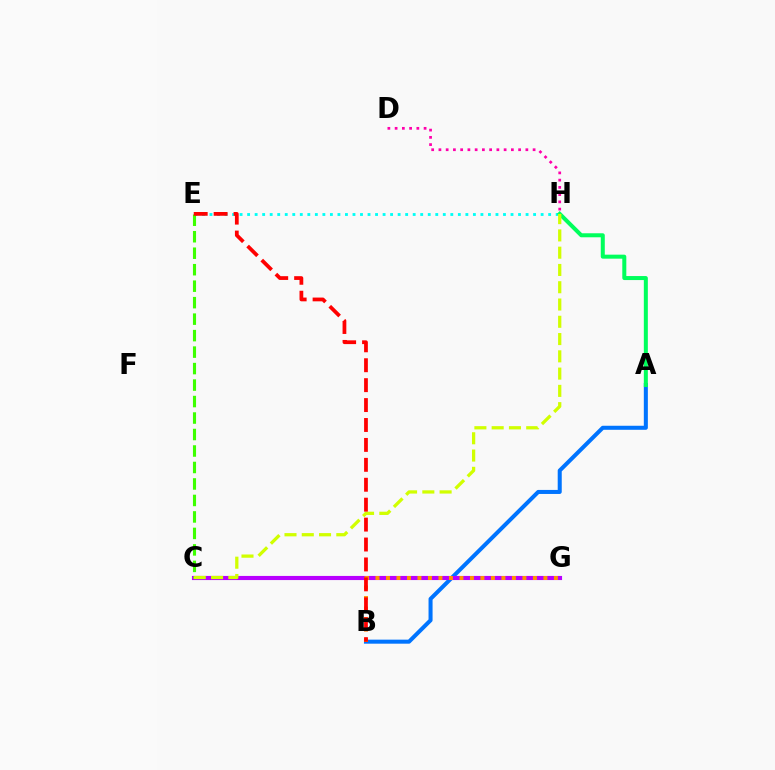{('E', 'H'): [{'color': '#00fff6', 'line_style': 'dotted', 'thickness': 2.04}], ('D', 'H'): [{'color': '#ff00ac', 'line_style': 'dotted', 'thickness': 1.97}], ('C', 'G'): [{'color': '#2500ff', 'line_style': 'solid', 'thickness': 2.68}, {'color': '#b900ff', 'line_style': 'solid', 'thickness': 2.97}], ('A', 'B'): [{'color': '#0074ff', 'line_style': 'solid', 'thickness': 2.9}], ('B', 'G'): [{'color': '#ff9400', 'line_style': 'dotted', 'thickness': 2.85}], ('A', 'H'): [{'color': '#00ff5c', 'line_style': 'solid', 'thickness': 2.89}], ('C', 'E'): [{'color': '#3dff00', 'line_style': 'dashed', 'thickness': 2.24}], ('C', 'H'): [{'color': '#d1ff00', 'line_style': 'dashed', 'thickness': 2.35}], ('B', 'E'): [{'color': '#ff0000', 'line_style': 'dashed', 'thickness': 2.71}]}